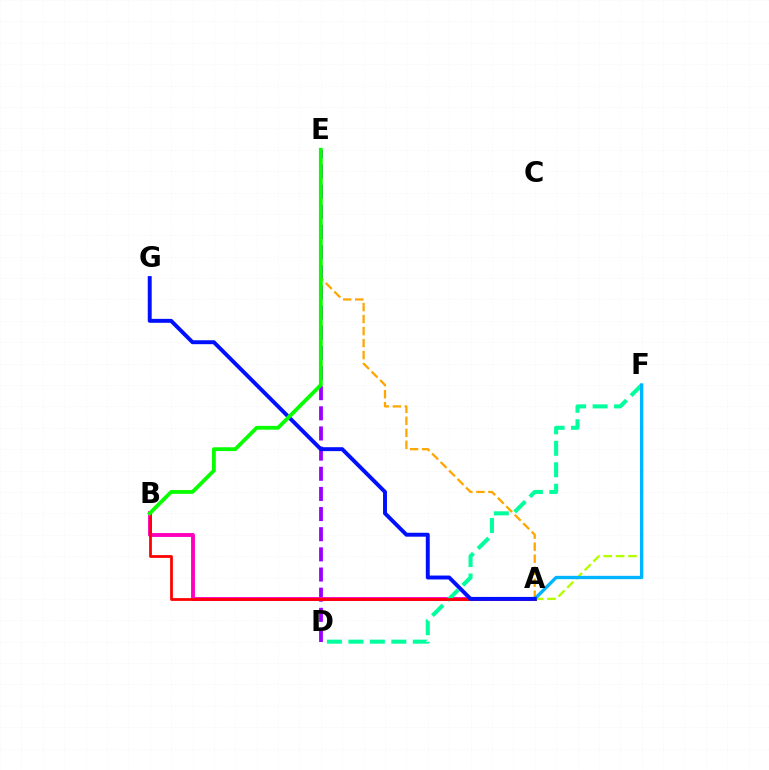{('D', 'E'): [{'color': '#9b00ff', 'line_style': 'dashed', 'thickness': 2.74}], ('A', 'F'): [{'color': '#b3ff00', 'line_style': 'dashed', 'thickness': 1.68}, {'color': '#00b5ff', 'line_style': 'solid', 'thickness': 2.4}], ('A', 'E'): [{'color': '#ffa500', 'line_style': 'dashed', 'thickness': 1.63}], ('A', 'B'): [{'color': '#ff00bd', 'line_style': 'solid', 'thickness': 2.79}, {'color': '#ff0000', 'line_style': 'solid', 'thickness': 1.99}], ('D', 'F'): [{'color': '#00ff9d', 'line_style': 'dashed', 'thickness': 2.92}], ('A', 'G'): [{'color': '#0010ff', 'line_style': 'solid', 'thickness': 2.83}], ('B', 'E'): [{'color': '#08ff00', 'line_style': 'solid', 'thickness': 2.73}]}